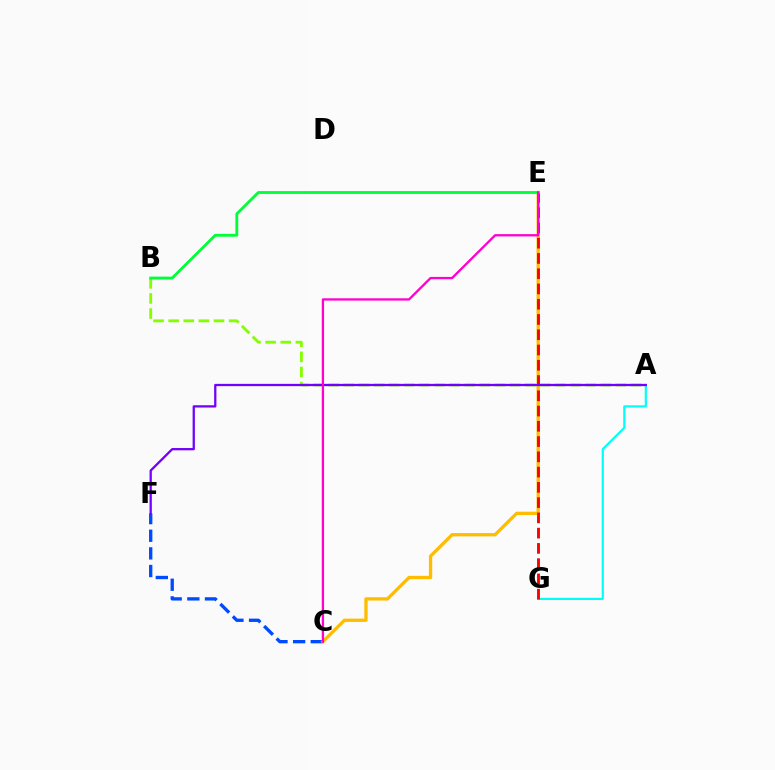{('A', 'B'): [{'color': '#84ff00', 'line_style': 'dashed', 'thickness': 2.05}], ('A', 'G'): [{'color': '#00fff6', 'line_style': 'solid', 'thickness': 1.57}], ('C', 'F'): [{'color': '#004bff', 'line_style': 'dashed', 'thickness': 2.4}], ('C', 'E'): [{'color': '#ffbd00', 'line_style': 'solid', 'thickness': 2.39}, {'color': '#ff00cf', 'line_style': 'solid', 'thickness': 1.65}], ('E', 'G'): [{'color': '#ff0000', 'line_style': 'dashed', 'thickness': 2.07}], ('A', 'F'): [{'color': '#7200ff', 'line_style': 'solid', 'thickness': 1.64}], ('B', 'E'): [{'color': '#00ff39', 'line_style': 'solid', 'thickness': 2.05}]}